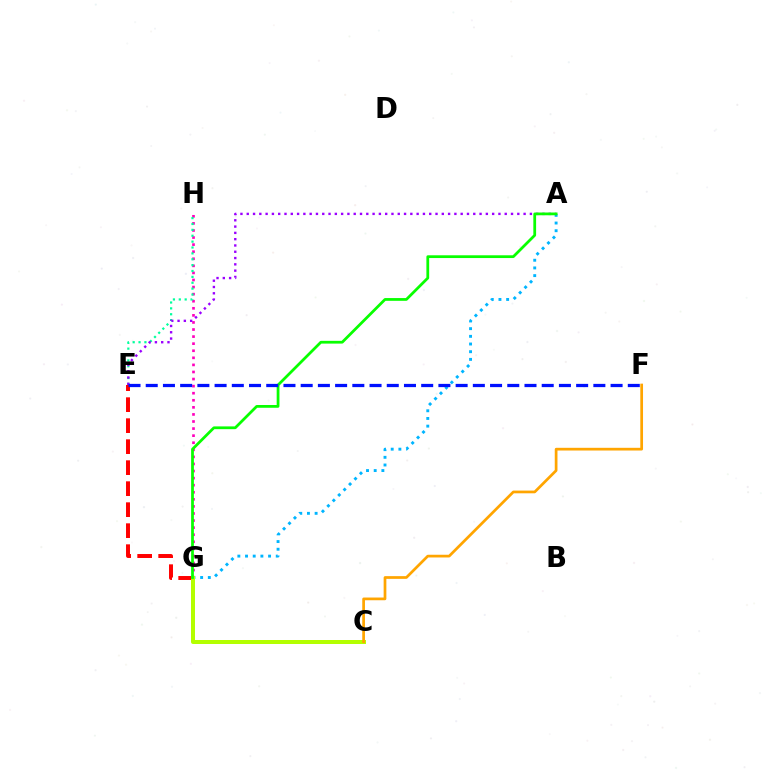{('G', 'H'): [{'color': '#ff00bd', 'line_style': 'dotted', 'thickness': 1.92}], ('E', 'H'): [{'color': '#00ff9d', 'line_style': 'dotted', 'thickness': 1.6}], ('A', 'G'): [{'color': '#00b5ff', 'line_style': 'dotted', 'thickness': 2.09}, {'color': '#08ff00', 'line_style': 'solid', 'thickness': 1.99}], ('E', 'G'): [{'color': '#ff0000', 'line_style': 'dashed', 'thickness': 2.85}], ('C', 'G'): [{'color': '#b3ff00', 'line_style': 'solid', 'thickness': 2.88}], ('A', 'E'): [{'color': '#9b00ff', 'line_style': 'dotted', 'thickness': 1.71}], ('C', 'F'): [{'color': '#ffa500', 'line_style': 'solid', 'thickness': 1.96}], ('E', 'F'): [{'color': '#0010ff', 'line_style': 'dashed', 'thickness': 2.34}]}